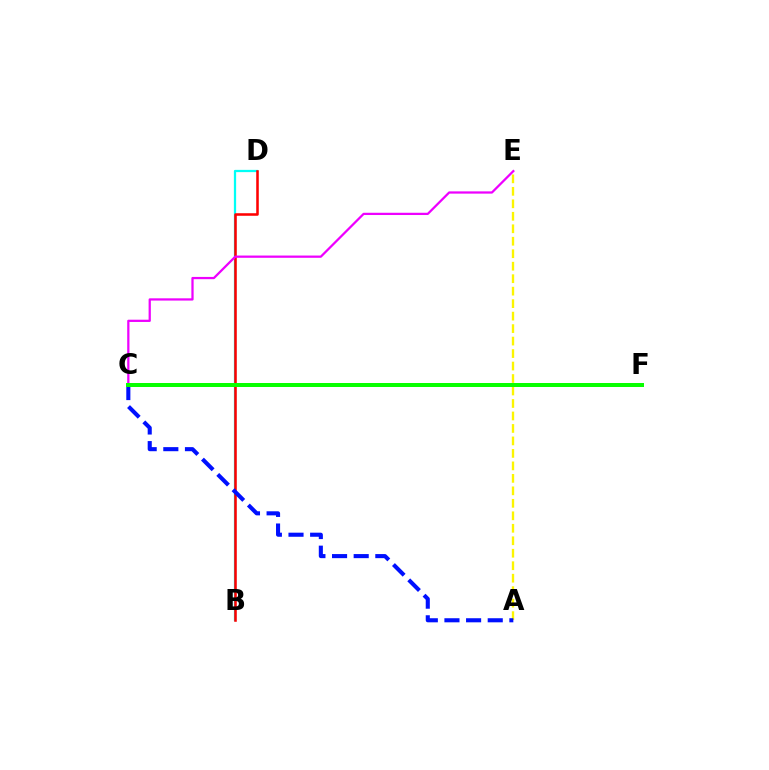{('B', 'D'): [{'color': '#00fff6', 'line_style': 'solid', 'thickness': 1.63}, {'color': '#ff0000', 'line_style': 'solid', 'thickness': 1.83}], ('A', 'E'): [{'color': '#fcf500', 'line_style': 'dashed', 'thickness': 1.7}], ('C', 'E'): [{'color': '#ee00ff', 'line_style': 'solid', 'thickness': 1.62}], ('A', 'C'): [{'color': '#0010ff', 'line_style': 'dashed', 'thickness': 2.94}], ('C', 'F'): [{'color': '#08ff00', 'line_style': 'solid', 'thickness': 2.87}]}